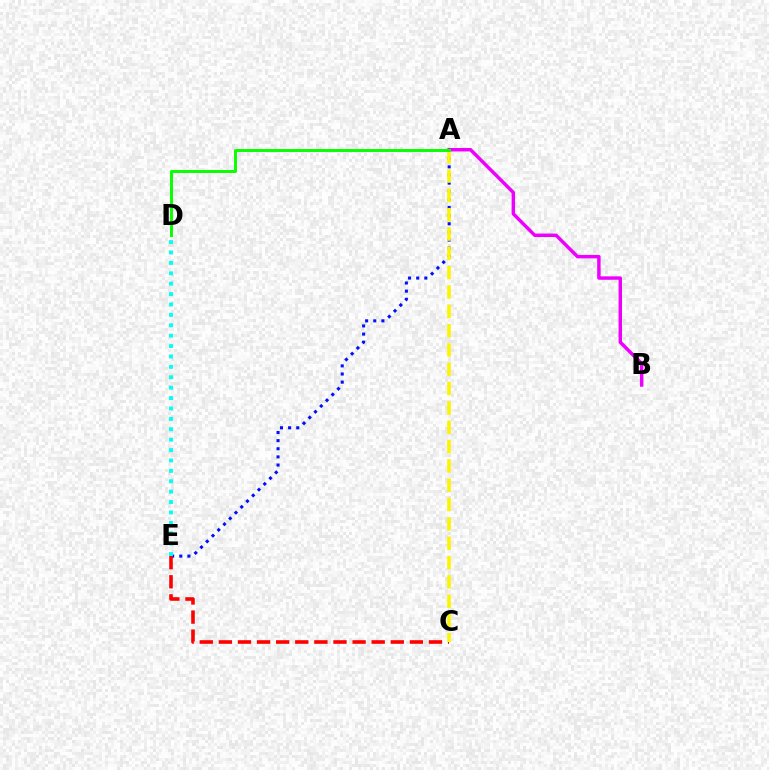{('A', 'E'): [{'color': '#0010ff', 'line_style': 'dotted', 'thickness': 2.21}], ('C', 'E'): [{'color': '#ff0000', 'line_style': 'dashed', 'thickness': 2.59}], ('D', 'E'): [{'color': '#00fff6', 'line_style': 'dotted', 'thickness': 2.83}], ('A', 'B'): [{'color': '#ee00ff', 'line_style': 'solid', 'thickness': 2.48}], ('A', 'C'): [{'color': '#fcf500', 'line_style': 'dashed', 'thickness': 2.62}], ('A', 'D'): [{'color': '#08ff00', 'line_style': 'solid', 'thickness': 2.12}]}